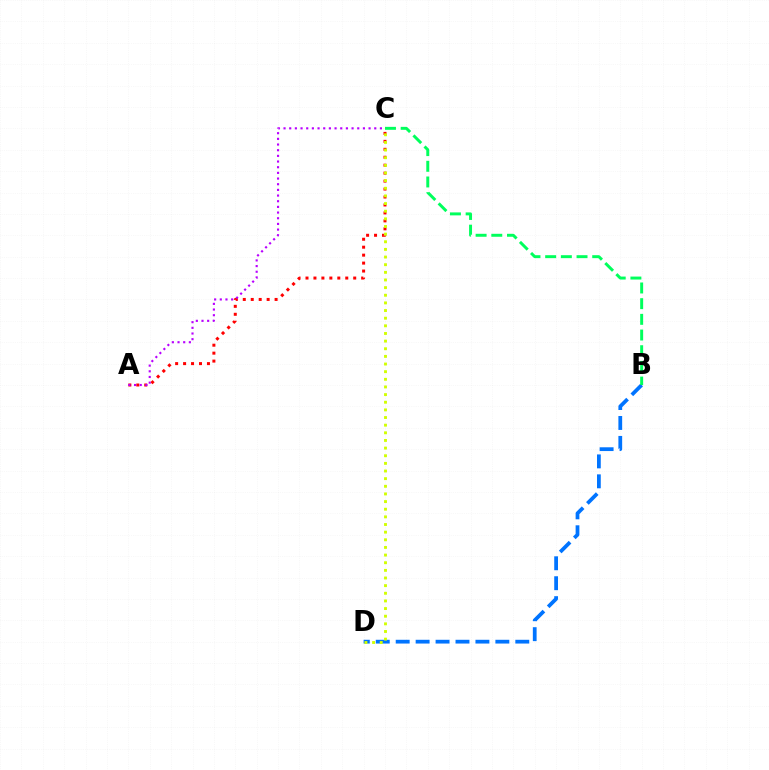{('A', 'C'): [{'color': '#ff0000', 'line_style': 'dotted', 'thickness': 2.16}, {'color': '#b900ff', 'line_style': 'dotted', 'thickness': 1.54}], ('B', 'D'): [{'color': '#0074ff', 'line_style': 'dashed', 'thickness': 2.71}], ('C', 'D'): [{'color': '#d1ff00', 'line_style': 'dotted', 'thickness': 2.08}], ('B', 'C'): [{'color': '#00ff5c', 'line_style': 'dashed', 'thickness': 2.13}]}